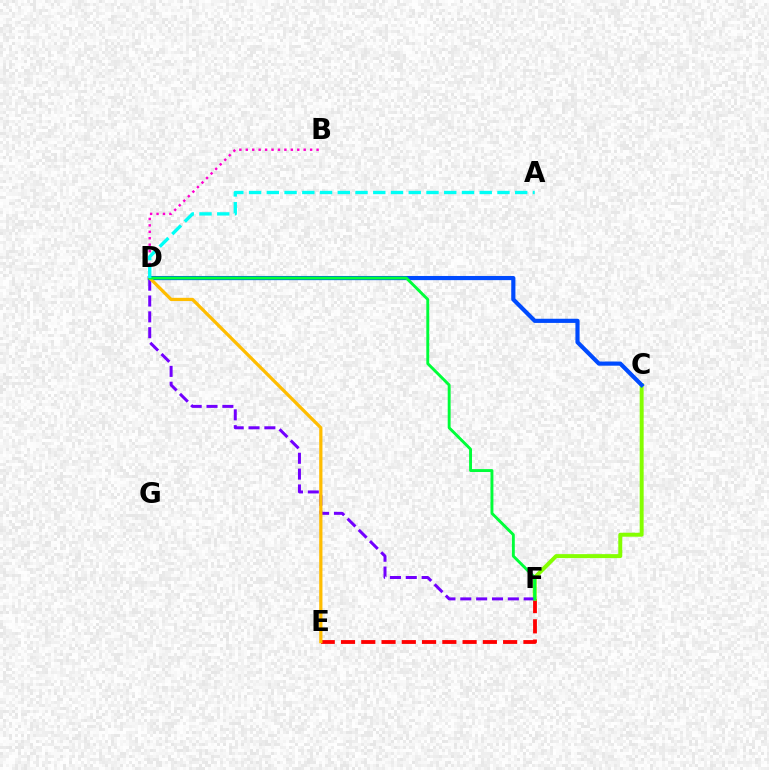{('E', 'F'): [{'color': '#ff0000', 'line_style': 'dashed', 'thickness': 2.75}], ('C', 'F'): [{'color': '#84ff00', 'line_style': 'solid', 'thickness': 2.85}], ('D', 'F'): [{'color': '#7200ff', 'line_style': 'dashed', 'thickness': 2.15}, {'color': '#00ff39', 'line_style': 'solid', 'thickness': 2.09}], ('C', 'D'): [{'color': '#004bff', 'line_style': 'solid', 'thickness': 3.0}], ('D', 'E'): [{'color': '#ffbd00', 'line_style': 'solid', 'thickness': 2.33}], ('B', 'D'): [{'color': '#ff00cf', 'line_style': 'dotted', 'thickness': 1.75}], ('A', 'D'): [{'color': '#00fff6', 'line_style': 'dashed', 'thickness': 2.41}]}